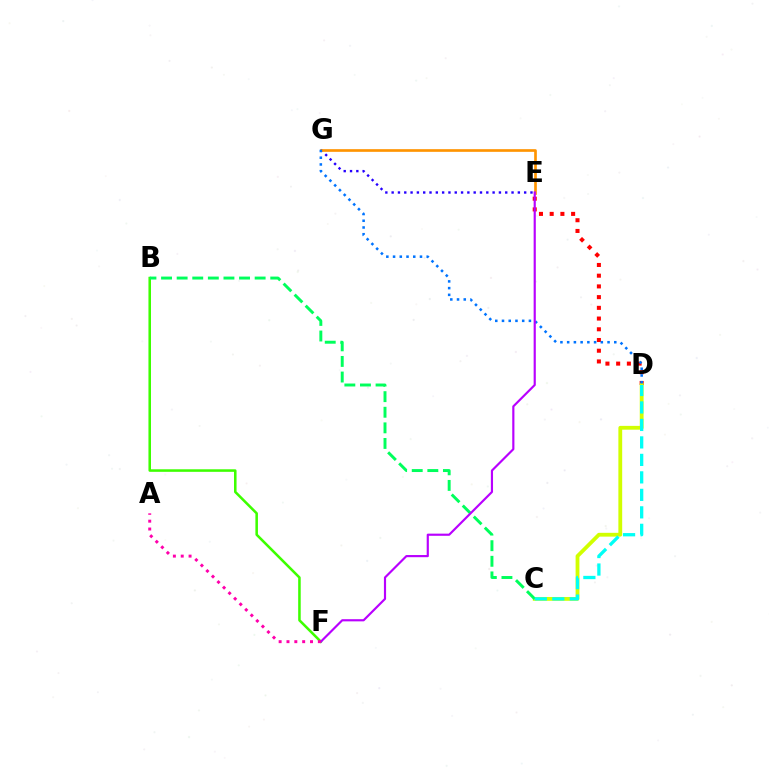{('E', 'G'): [{'color': '#2500ff', 'line_style': 'dotted', 'thickness': 1.71}, {'color': '#ff9400', 'line_style': 'solid', 'thickness': 1.92}], ('D', 'E'): [{'color': '#ff0000', 'line_style': 'dotted', 'thickness': 2.91}], ('C', 'D'): [{'color': '#d1ff00', 'line_style': 'solid', 'thickness': 2.74}, {'color': '#00fff6', 'line_style': 'dashed', 'thickness': 2.38}], ('B', 'F'): [{'color': '#3dff00', 'line_style': 'solid', 'thickness': 1.83}], ('B', 'C'): [{'color': '#00ff5c', 'line_style': 'dashed', 'thickness': 2.12}], ('D', 'G'): [{'color': '#0074ff', 'line_style': 'dotted', 'thickness': 1.83}], ('E', 'F'): [{'color': '#b900ff', 'line_style': 'solid', 'thickness': 1.56}], ('A', 'F'): [{'color': '#ff00ac', 'line_style': 'dotted', 'thickness': 2.13}]}